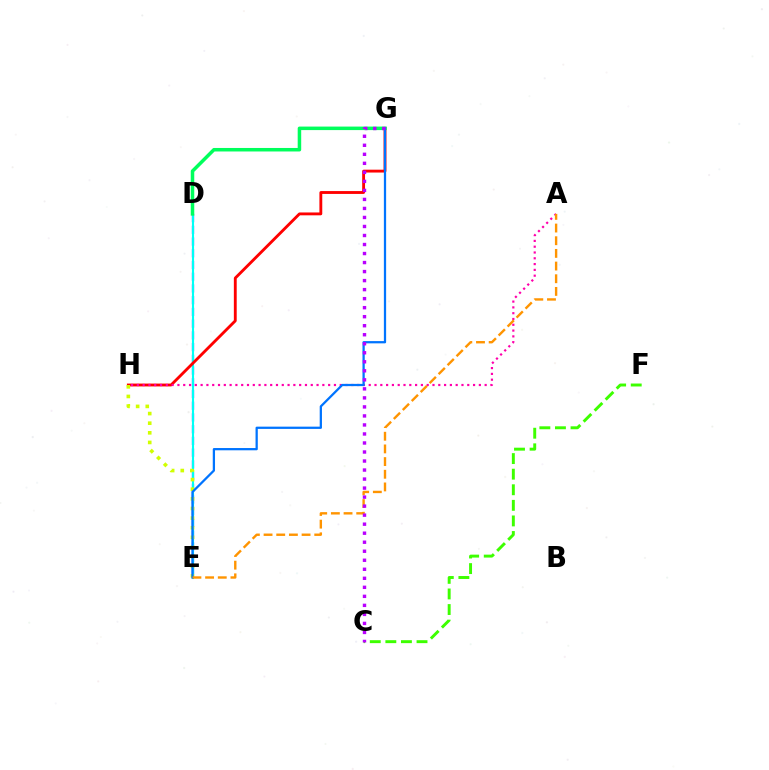{('D', 'E'): [{'color': '#2500ff', 'line_style': 'dashed', 'thickness': 1.59}, {'color': '#00fff6', 'line_style': 'solid', 'thickness': 1.52}], ('C', 'F'): [{'color': '#3dff00', 'line_style': 'dashed', 'thickness': 2.12}], ('G', 'H'): [{'color': '#ff0000', 'line_style': 'solid', 'thickness': 2.05}], ('E', 'H'): [{'color': '#d1ff00', 'line_style': 'dotted', 'thickness': 2.62}], ('D', 'G'): [{'color': '#00ff5c', 'line_style': 'solid', 'thickness': 2.53}], ('A', 'H'): [{'color': '#ff00ac', 'line_style': 'dotted', 'thickness': 1.57}], ('E', 'G'): [{'color': '#0074ff', 'line_style': 'solid', 'thickness': 1.63}], ('A', 'E'): [{'color': '#ff9400', 'line_style': 'dashed', 'thickness': 1.72}], ('C', 'G'): [{'color': '#b900ff', 'line_style': 'dotted', 'thickness': 2.45}]}